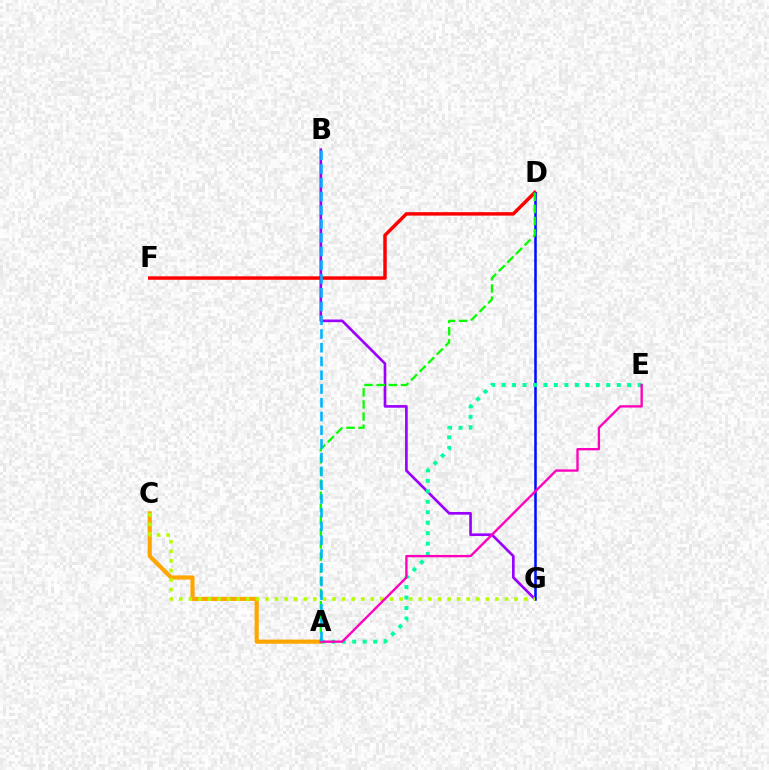{('A', 'C'): [{'color': '#ffa500', 'line_style': 'solid', 'thickness': 2.98}], ('D', 'F'): [{'color': '#ff0000', 'line_style': 'solid', 'thickness': 2.48}], ('B', 'G'): [{'color': '#9b00ff', 'line_style': 'solid', 'thickness': 1.91}], ('D', 'G'): [{'color': '#0010ff', 'line_style': 'solid', 'thickness': 1.84}], ('C', 'G'): [{'color': '#b3ff00', 'line_style': 'dotted', 'thickness': 2.6}], ('A', 'E'): [{'color': '#00ff9d', 'line_style': 'dotted', 'thickness': 2.84}, {'color': '#ff00bd', 'line_style': 'solid', 'thickness': 1.69}], ('A', 'D'): [{'color': '#08ff00', 'line_style': 'dashed', 'thickness': 1.65}], ('A', 'B'): [{'color': '#00b5ff', 'line_style': 'dashed', 'thickness': 1.87}]}